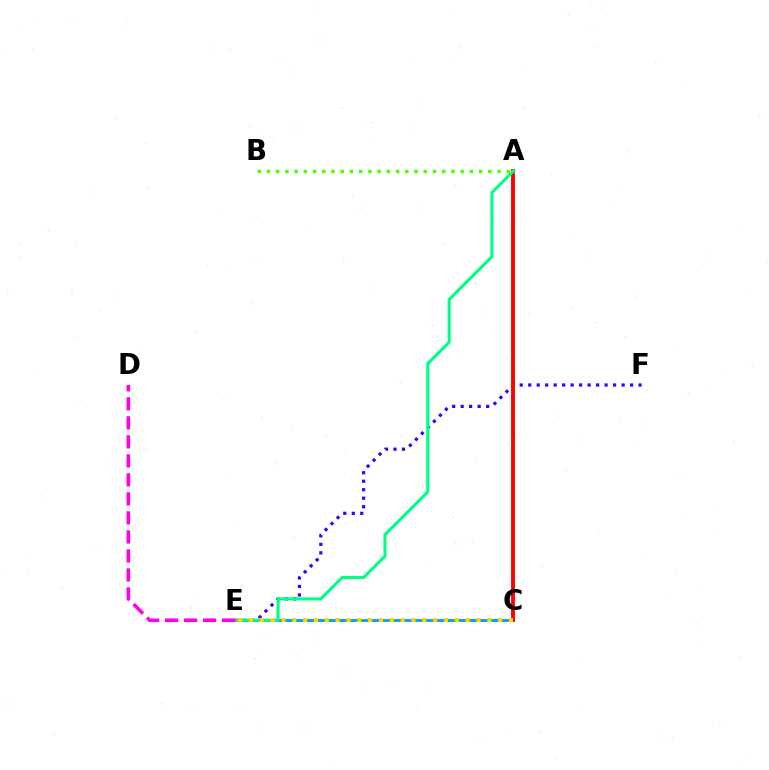{('C', 'E'): [{'color': '#009eff', 'line_style': 'solid', 'thickness': 2.04}, {'color': '#ffd500', 'line_style': 'dotted', 'thickness': 2.94}], ('E', 'F'): [{'color': '#3700ff', 'line_style': 'dotted', 'thickness': 2.31}], ('A', 'C'): [{'color': '#ff0000', 'line_style': 'solid', 'thickness': 2.78}], ('A', 'E'): [{'color': '#00ff86', 'line_style': 'solid', 'thickness': 2.22}], ('A', 'B'): [{'color': '#4fff00', 'line_style': 'dotted', 'thickness': 2.51}], ('D', 'E'): [{'color': '#ff00ed', 'line_style': 'dashed', 'thickness': 2.58}]}